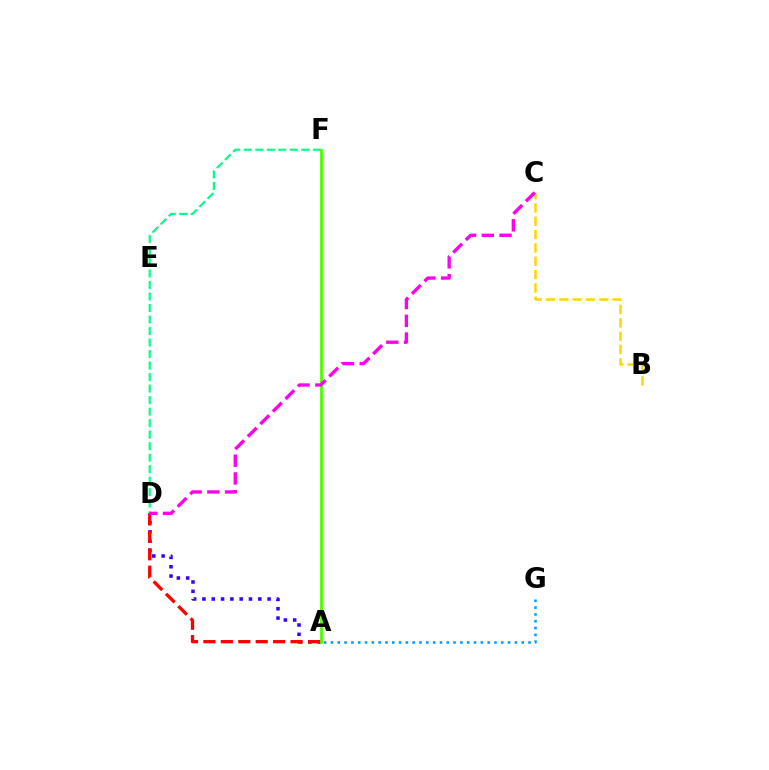{('A', 'D'): [{'color': '#3700ff', 'line_style': 'dotted', 'thickness': 2.53}, {'color': '#ff0000', 'line_style': 'dashed', 'thickness': 2.37}], ('A', 'G'): [{'color': '#009eff', 'line_style': 'dotted', 'thickness': 1.85}], ('D', 'F'): [{'color': '#00ff86', 'line_style': 'dashed', 'thickness': 1.56}], ('B', 'C'): [{'color': '#ffd500', 'line_style': 'dashed', 'thickness': 1.81}], ('A', 'F'): [{'color': '#4fff00', 'line_style': 'solid', 'thickness': 2.02}], ('C', 'D'): [{'color': '#ff00ed', 'line_style': 'dashed', 'thickness': 2.41}]}